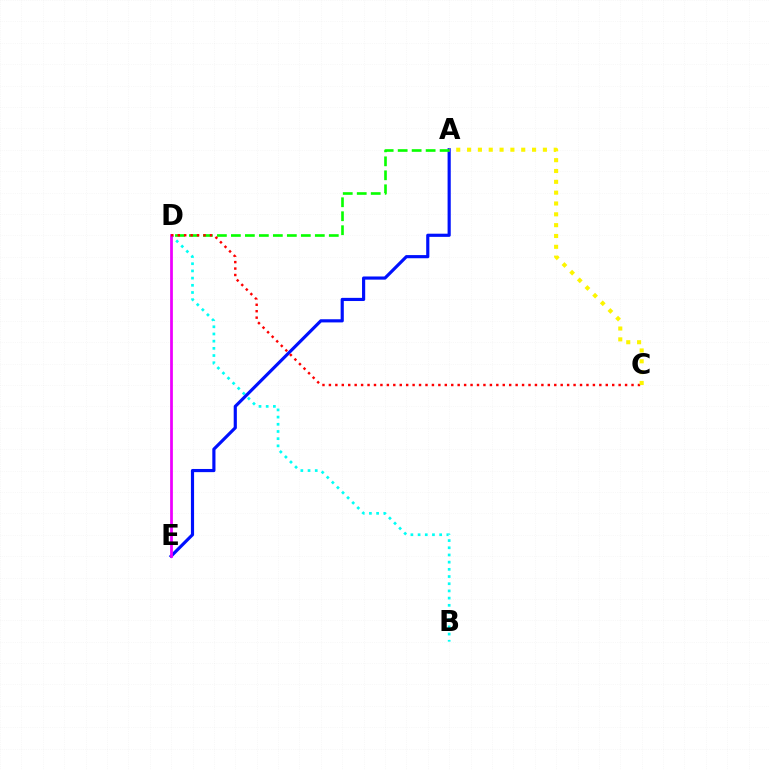{('B', 'D'): [{'color': '#00fff6', 'line_style': 'dotted', 'thickness': 1.95}], ('A', 'E'): [{'color': '#0010ff', 'line_style': 'solid', 'thickness': 2.28}], ('D', 'E'): [{'color': '#ee00ff', 'line_style': 'solid', 'thickness': 1.99}], ('A', 'D'): [{'color': '#08ff00', 'line_style': 'dashed', 'thickness': 1.9}], ('C', 'D'): [{'color': '#ff0000', 'line_style': 'dotted', 'thickness': 1.75}], ('A', 'C'): [{'color': '#fcf500', 'line_style': 'dotted', 'thickness': 2.94}]}